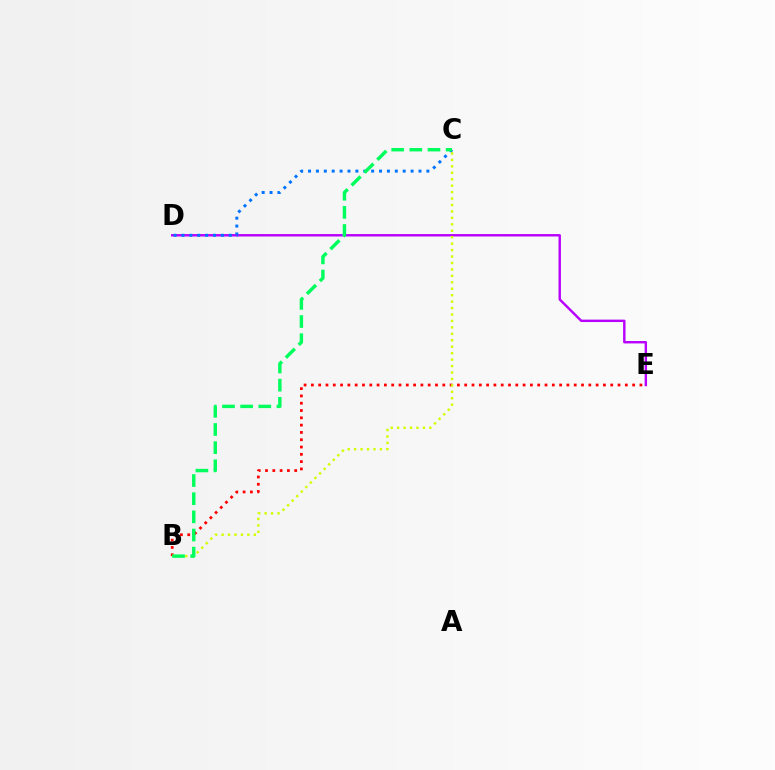{('D', 'E'): [{'color': '#b900ff', 'line_style': 'solid', 'thickness': 1.74}], ('B', 'E'): [{'color': '#ff0000', 'line_style': 'dotted', 'thickness': 1.98}], ('C', 'D'): [{'color': '#0074ff', 'line_style': 'dotted', 'thickness': 2.14}], ('B', 'C'): [{'color': '#d1ff00', 'line_style': 'dotted', 'thickness': 1.75}, {'color': '#00ff5c', 'line_style': 'dashed', 'thickness': 2.47}]}